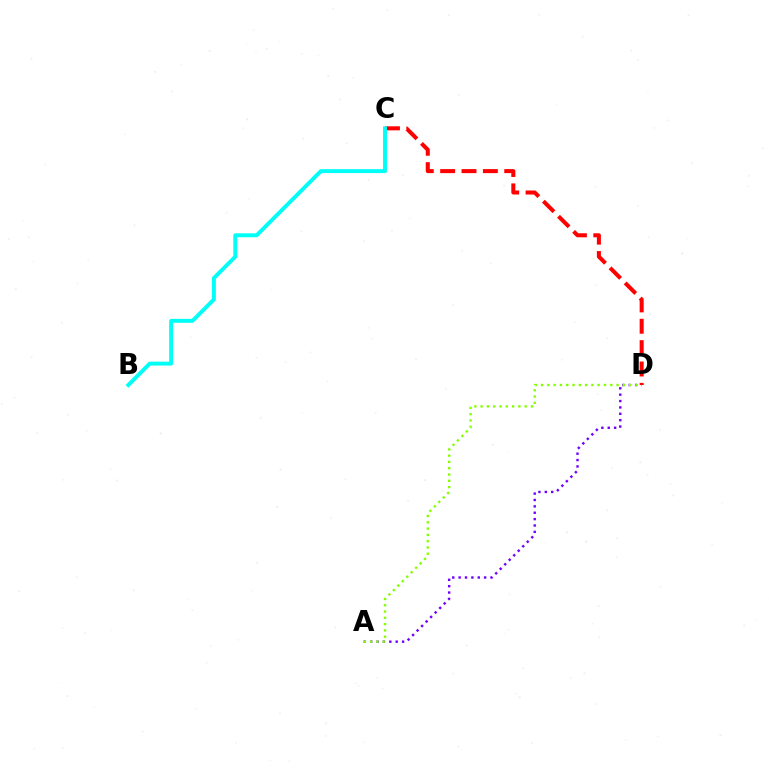{('C', 'D'): [{'color': '#ff0000', 'line_style': 'dashed', 'thickness': 2.9}], ('B', 'C'): [{'color': '#00fff6', 'line_style': 'solid', 'thickness': 2.83}], ('A', 'D'): [{'color': '#7200ff', 'line_style': 'dotted', 'thickness': 1.73}, {'color': '#84ff00', 'line_style': 'dotted', 'thickness': 1.71}]}